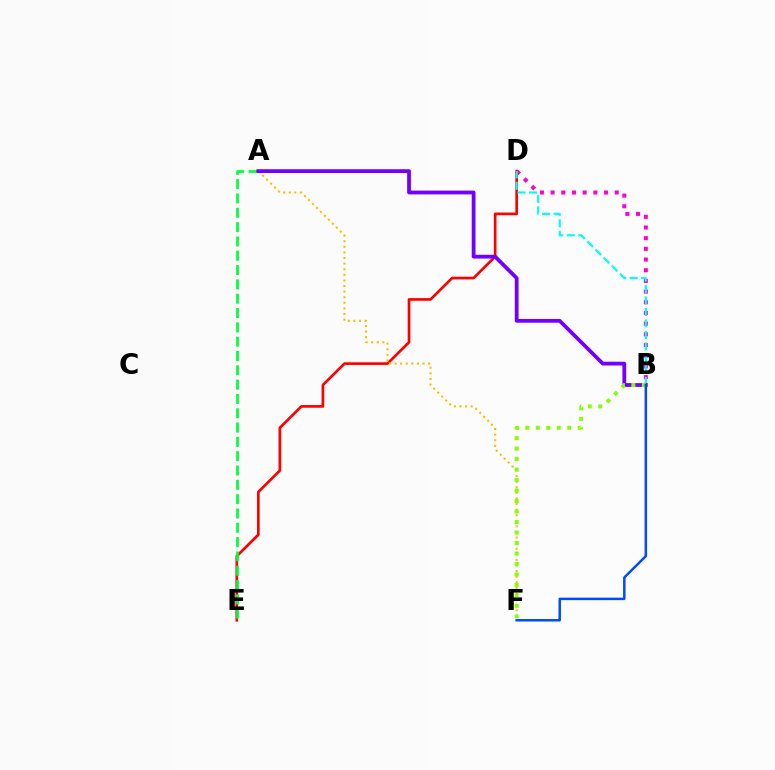{('B', 'D'): [{'color': '#ff00cf', 'line_style': 'dotted', 'thickness': 2.9}, {'color': '#00fff6', 'line_style': 'dashed', 'thickness': 1.56}], ('D', 'E'): [{'color': '#ff0000', 'line_style': 'solid', 'thickness': 1.93}], ('A', 'F'): [{'color': '#ffbd00', 'line_style': 'dotted', 'thickness': 1.52}], ('A', 'E'): [{'color': '#00ff39', 'line_style': 'dashed', 'thickness': 1.95}], ('A', 'B'): [{'color': '#7200ff', 'line_style': 'solid', 'thickness': 2.72}], ('B', 'F'): [{'color': '#84ff00', 'line_style': 'dotted', 'thickness': 2.85}, {'color': '#004bff', 'line_style': 'solid', 'thickness': 1.79}]}